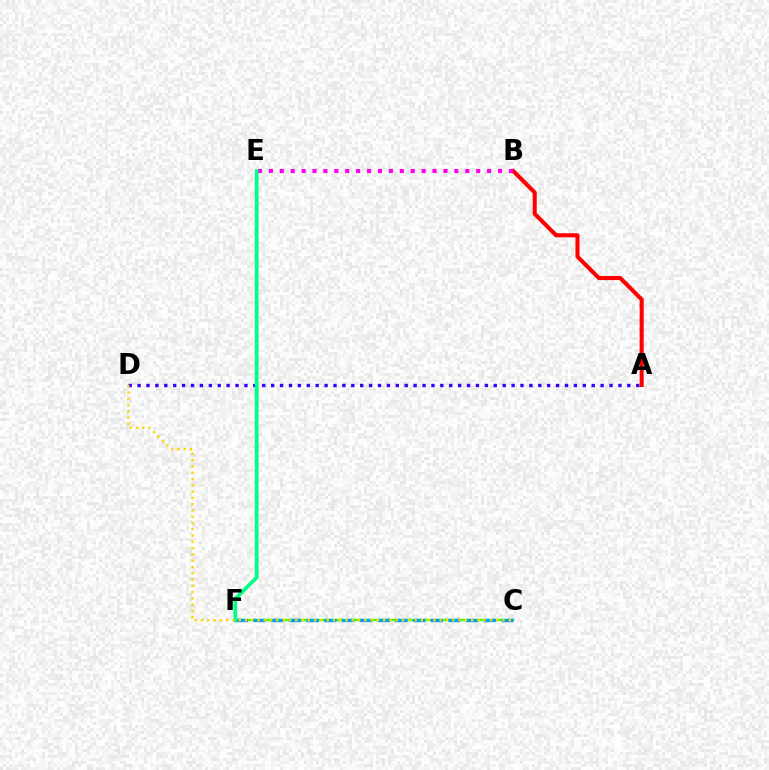{('C', 'F'): [{'color': '#4fff00', 'line_style': 'solid', 'thickness': 1.75}, {'color': '#009eff', 'line_style': 'dashed', 'thickness': 2.41}], ('A', 'D'): [{'color': '#3700ff', 'line_style': 'dotted', 'thickness': 2.42}], ('A', 'B'): [{'color': '#ff0000', 'line_style': 'solid', 'thickness': 2.93}], ('B', 'E'): [{'color': '#ff00ed', 'line_style': 'dotted', 'thickness': 2.97}], ('E', 'F'): [{'color': '#00ff86', 'line_style': 'solid', 'thickness': 2.71}], ('C', 'D'): [{'color': '#ffd500', 'line_style': 'dotted', 'thickness': 1.71}]}